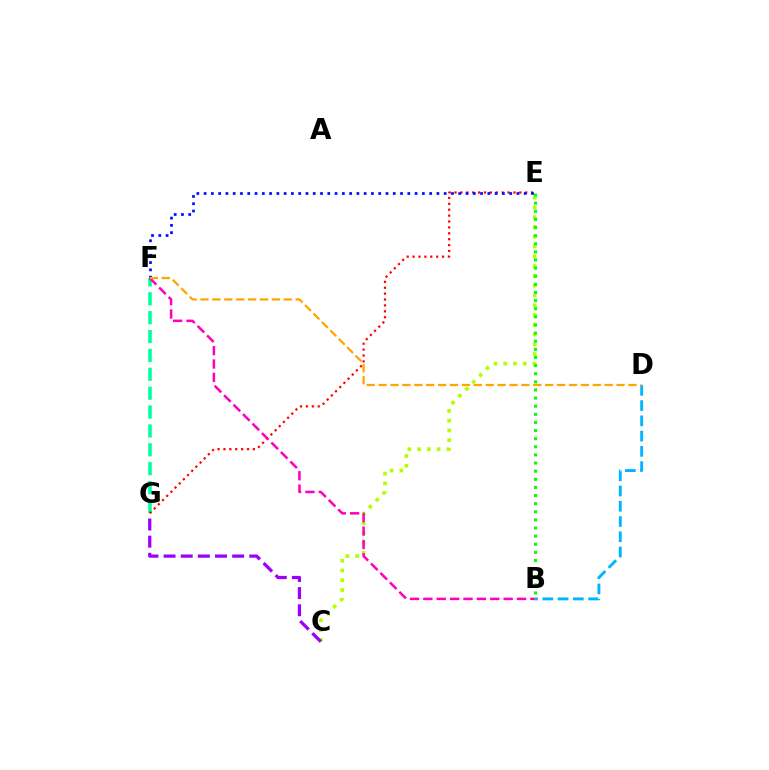{('C', 'E'): [{'color': '#b3ff00', 'line_style': 'dotted', 'thickness': 2.66}], ('F', 'G'): [{'color': '#00ff9d', 'line_style': 'dashed', 'thickness': 2.56}], ('E', 'G'): [{'color': '#ff0000', 'line_style': 'dotted', 'thickness': 1.6}], ('E', 'F'): [{'color': '#0010ff', 'line_style': 'dotted', 'thickness': 1.98}], ('C', 'G'): [{'color': '#9b00ff', 'line_style': 'dashed', 'thickness': 2.33}], ('B', 'D'): [{'color': '#00b5ff', 'line_style': 'dashed', 'thickness': 2.07}], ('B', 'F'): [{'color': '#ff00bd', 'line_style': 'dashed', 'thickness': 1.82}], ('D', 'F'): [{'color': '#ffa500', 'line_style': 'dashed', 'thickness': 1.62}], ('B', 'E'): [{'color': '#08ff00', 'line_style': 'dotted', 'thickness': 2.21}]}